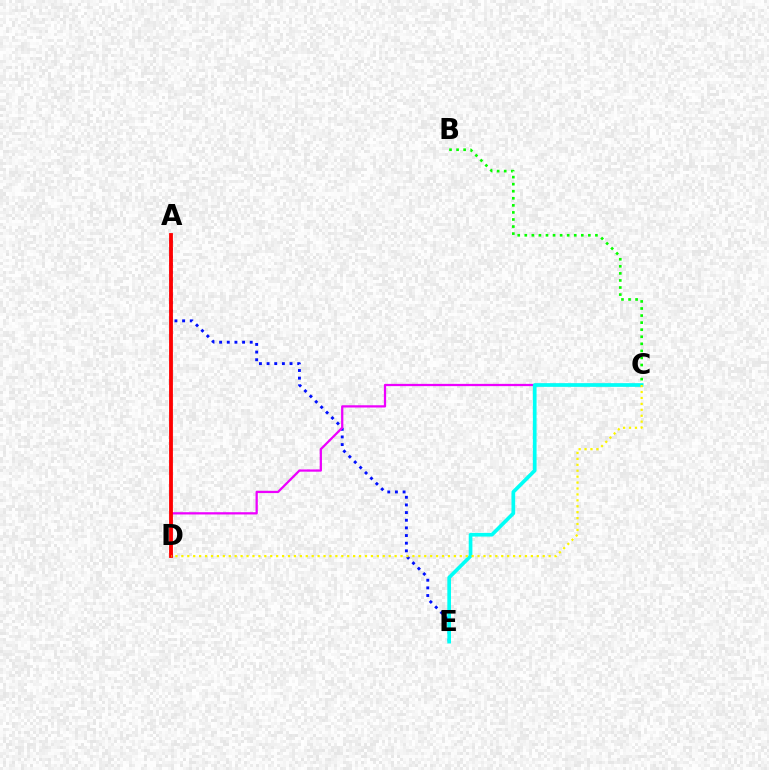{('A', 'E'): [{'color': '#0010ff', 'line_style': 'dotted', 'thickness': 2.08}], ('C', 'D'): [{'color': '#ee00ff', 'line_style': 'solid', 'thickness': 1.63}, {'color': '#fcf500', 'line_style': 'dotted', 'thickness': 1.61}], ('A', 'D'): [{'color': '#ff0000', 'line_style': 'solid', 'thickness': 2.75}], ('C', 'E'): [{'color': '#00fff6', 'line_style': 'solid', 'thickness': 2.65}], ('B', 'C'): [{'color': '#08ff00', 'line_style': 'dotted', 'thickness': 1.92}]}